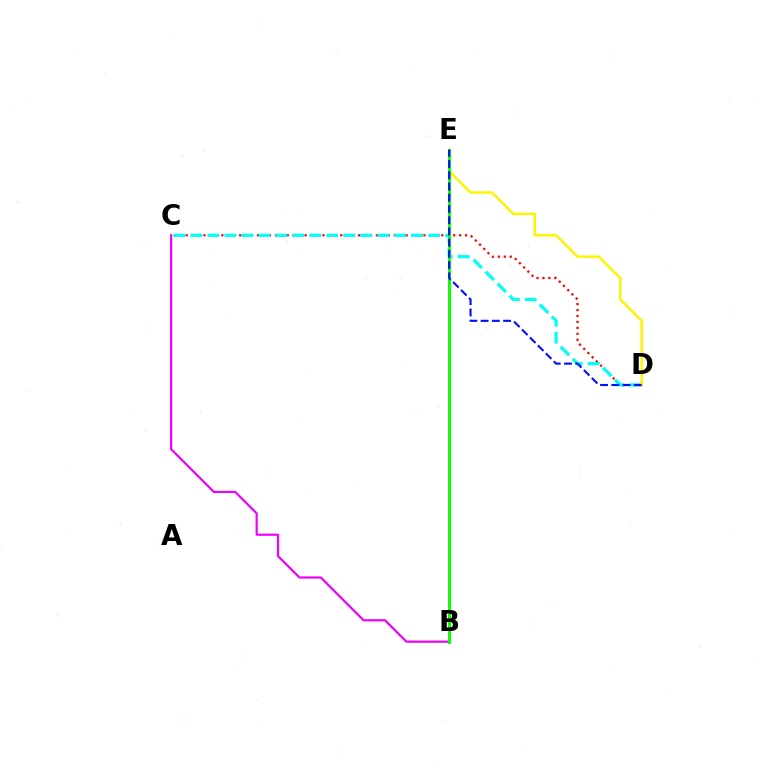{('C', 'D'): [{'color': '#ff0000', 'line_style': 'dotted', 'thickness': 1.61}, {'color': '#00fff6', 'line_style': 'dashed', 'thickness': 2.31}], ('B', 'C'): [{'color': '#ee00ff', 'line_style': 'solid', 'thickness': 1.57}], ('D', 'E'): [{'color': '#fcf500', 'line_style': 'solid', 'thickness': 1.78}, {'color': '#0010ff', 'line_style': 'dashed', 'thickness': 1.53}], ('B', 'E'): [{'color': '#08ff00', 'line_style': 'solid', 'thickness': 2.12}]}